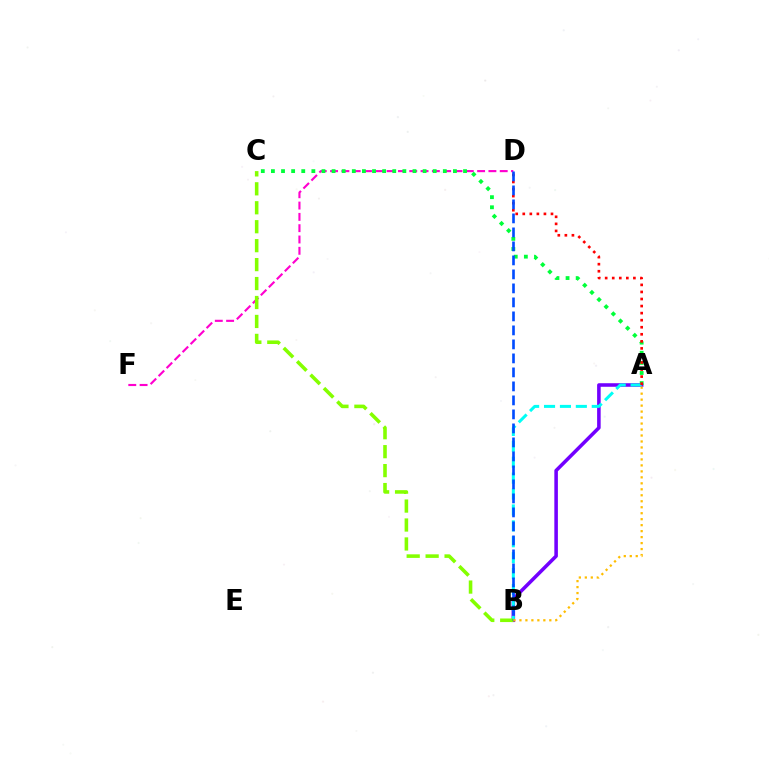{('A', 'B'): [{'color': '#7200ff', 'line_style': 'solid', 'thickness': 2.56}, {'color': '#00fff6', 'line_style': 'dashed', 'thickness': 2.16}, {'color': '#ffbd00', 'line_style': 'dotted', 'thickness': 1.62}], ('D', 'F'): [{'color': '#ff00cf', 'line_style': 'dashed', 'thickness': 1.54}], ('A', 'C'): [{'color': '#00ff39', 'line_style': 'dotted', 'thickness': 2.75}], ('A', 'D'): [{'color': '#ff0000', 'line_style': 'dotted', 'thickness': 1.92}], ('B', 'C'): [{'color': '#84ff00', 'line_style': 'dashed', 'thickness': 2.57}], ('B', 'D'): [{'color': '#004bff', 'line_style': 'dashed', 'thickness': 1.9}]}